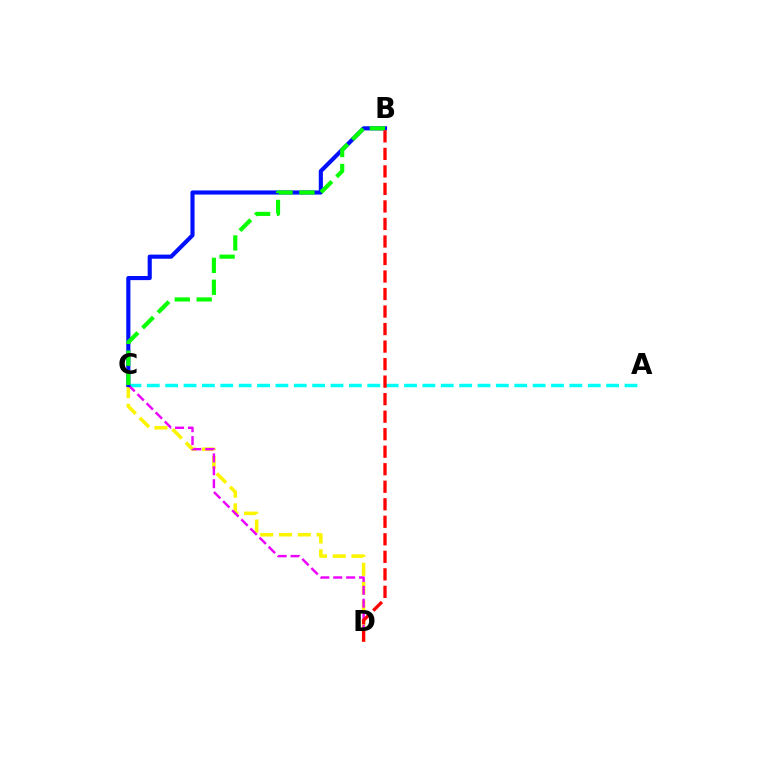{('C', 'D'): [{'color': '#fcf500', 'line_style': 'dashed', 'thickness': 2.55}, {'color': '#ee00ff', 'line_style': 'dashed', 'thickness': 1.75}], ('A', 'C'): [{'color': '#00fff6', 'line_style': 'dashed', 'thickness': 2.5}], ('B', 'C'): [{'color': '#0010ff', 'line_style': 'solid', 'thickness': 2.97}, {'color': '#08ff00', 'line_style': 'dashed', 'thickness': 2.98}], ('B', 'D'): [{'color': '#ff0000', 'line_style': 'dashed', 'thickness': 2.38}]}